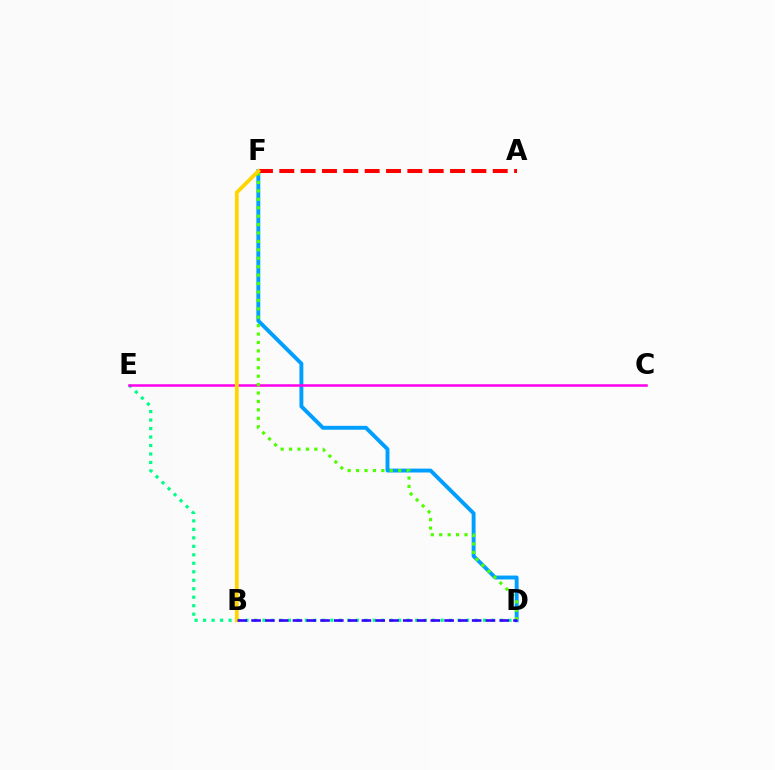{('D', 'F'): [{'color': '#009eff', 'line_style': 'solid', 'thickness': 2.8}, {'color': '#4fff00', 'line_style': 'dotted', 'thickness': 2.29}], ('A', 'F'): [{'color': '#ff0000', 'line_style': 'dashed', 'thickness': 2.9}], ('D', 'E'): [{'color': '#00ff86', 'line_style': 'dotted', 'thickness': 2.3}], ('C', 'E'): [{'color': '#ff00ed', 'line_style': 'solid', 'thickness': 1.82}], ('B', 'F'): [{'color': '#ffd500', 'line_style': 'solid', 'thickness': 2.72}], ('B', 'D'): [{'color': '#3700ff', 'line_style': 'dashed', 'thickness': 1.87}]}